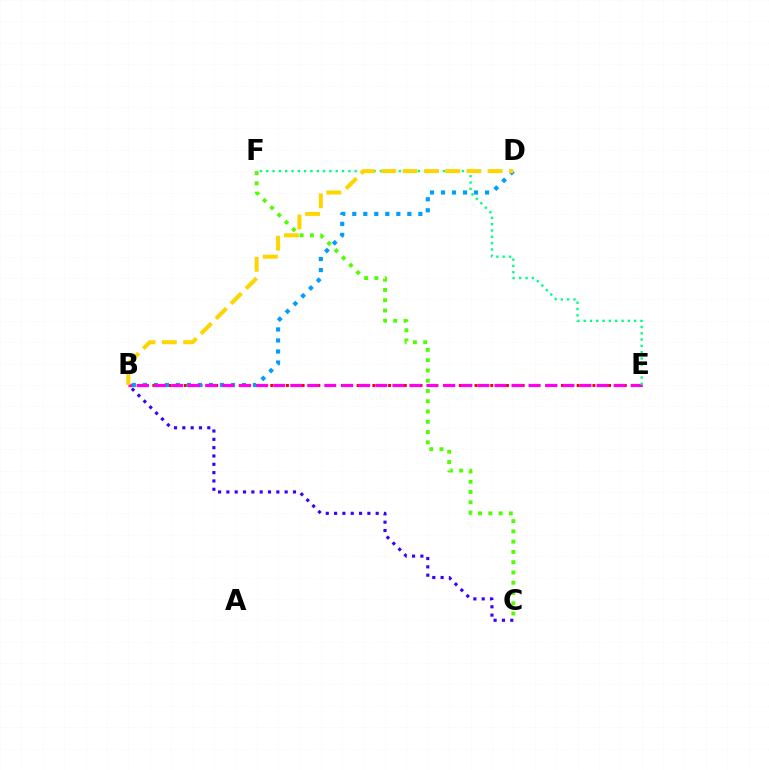{('B', 'E'): [{'color': '#ff0000', 'line_style': 'dotted', 'thickness': 2.13}, {'color': '#ff00ed', 'line_style': 'dashed', 'thickness': 2.31}], ('B', 'D'): [{'color': '#009eff', 'line_style': 'dotted', 'thickness': 2.99}, {'color': '#ffd500', 'line_style': 'dashed', 'thickness': 2.89}], ('E', 'F'): [{'color': '#00ff86', 'line_style': 'dotted', 'thickness': 1.72}], ('B', 'C'): [{'color': '#3700ff', 'line_style': 'dotted', 'thickness': 2.26}], ('C', 'F'): [{'color': '#4fff00', 'line_style': 'dotted', 'thickness': 2.79}]}